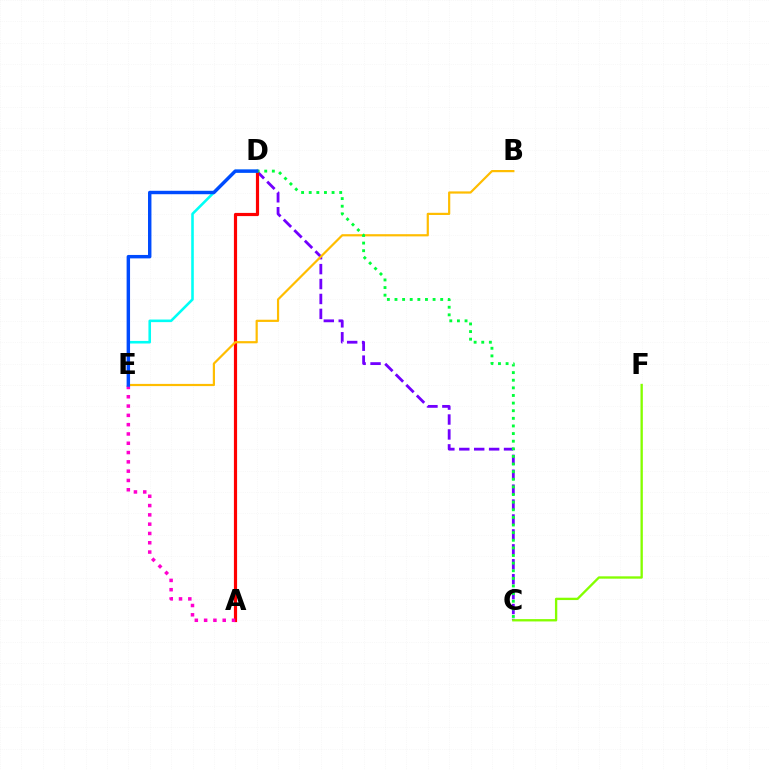{('C', 'D'): [{'color': '#7200ff', 'line_style': 'dashed', 'thickness': 2.03}, {'color': '#00ff39', 'line_style': 'dotted', 'thickness': 2.07}], ('A', 'D'): [{'color': '#ff0000', 'line_style': 'solid', 'thickness': 2.29}], ('B', 'E'): [{'color': '#ffbd00', 'line_style': 'solid', 'thickness': 1.58}], ('A', 'E'): [{'color': '#ff00cf', 'line_style': 'dotted', 'thickness': 2.53}], ('C', 'F'): [{'color': '#84ff00', 'line_style': 'solid', 'thickness': 1.68}], ('D', 'E'): [{'color': '#00fff6', 'line_style': 'solid', 'thickness': 1.86}, {'color': '#004bff', 'line_style': 'solid', 'thickness': 2.47}]}